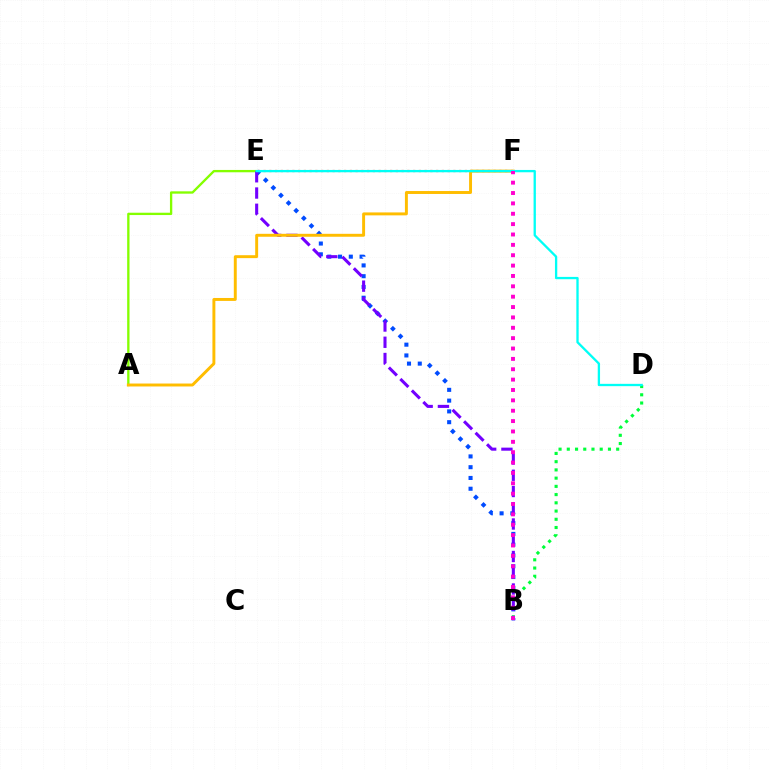{('B', 'D'): [{'color': '#00ff39', 'line_style': 'dotted', 'thickness': 2.24}], ('E', 'F'): [{'color': '#ff0000', 'line_style': 'dotted', 'thickness': 1.56}], ('B', 'E'): [{'color': '#004bff', 'line_style': 'dotted', 'thickness': 2.93}, {'color': '#7200ff', 'line_style': 'dashed', 'thickness': 2.21}], ('A', 'E'): [{'color': '#84ff00', 'line_style': 'solid', 'thickness': 1.68}], ('A', 'F'): [{'color': '#ffbd00', 'line_style': 'solid', 'thickness': 2.11}], ('D', 'E'): [{'color': '#00fff6', 'line_style': 'solid', 'thickness': 1.67}], ('B', 'F'): [{'color': '#ff00cf', 'line_style': 'dotted', 'thickness': 2.82}]}